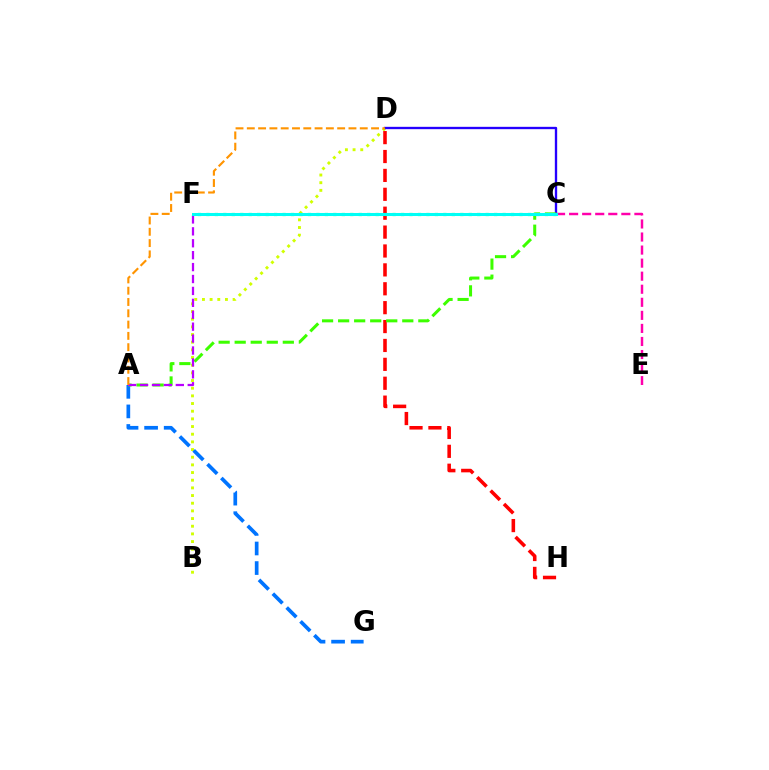{('B', 'D'): [{'color': '#d1ff00', 'line_style': 'dotted', 'thickness': 2.08}], ('C', 'D'): [{'color': '#2500ff', 'line_style': 'solid', 'thickness': 1.68}], ('C', 'E'): [{'color': '#ff00ac', 'line_style': 'dashed', 'thickness': 1.77}], ('D', 'H'): [{'color': '#ff0000', 'line_style': 'dashed', 'thickness': 2.57}], ('C', 'F'): [{'color': '#00ff5c', 'line_style': 'dotted', 'thickness': 2.3}, {'color': '#00fff6', 'line_style': 'solid', 'thickness': 2.18}], ('A', 'G'): [{'color': '#0074ff', 'line_style': 'dashed', 'thickness': 2.66}], ('A', 'C'): [{'color': '#3dff00', 'line_style': 'dashed', 'thickness': 2.18}], ('A', 'F'): [{'color': '#b900ff', 'line_style': 'dashed', 'thickness': 1.62}], ('A', 'D'): [{'color': '#ff9400', 'line_style': 'dashed', 'thickness': 1.53}]}